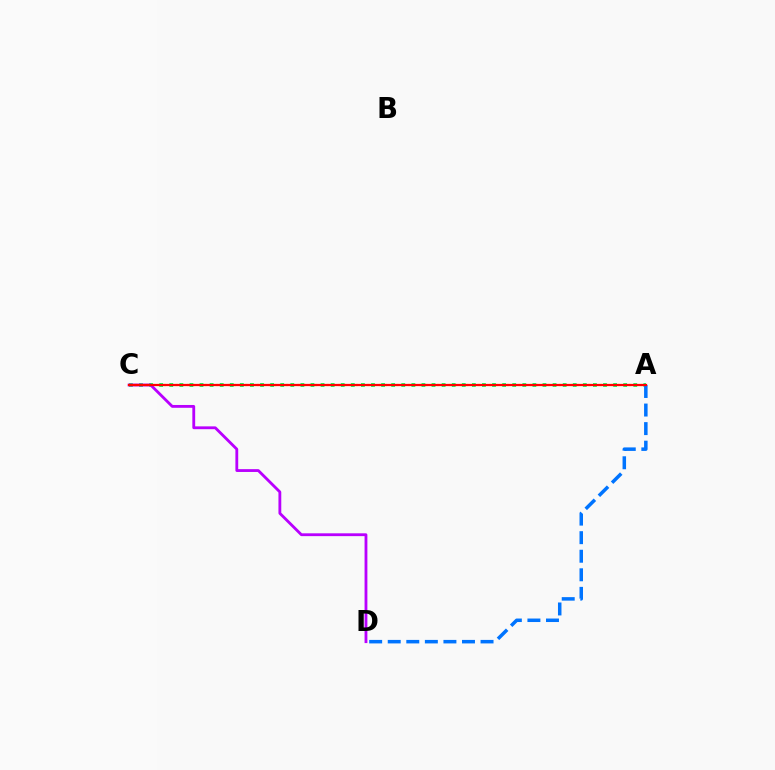{('A', 'C'): [{'color': '#00ff5c', 'line_style': 'dotted', 'thickness': 2.74}, {'color': '#d1ff00', 'line_style': 'dotted', 'thickness': 1.58}, {'color': '#ff0000', 'line_style': 'solid', 'thickness': 1.61}], ('A', 'D'): [{'color': '#0074ff', 'line_style': 'dashed', 'thickness': 2.52}], ('C', 'D'): [{'color': '#b900ff', 'line_style': 'solid', 'thickness': 2.03}]}